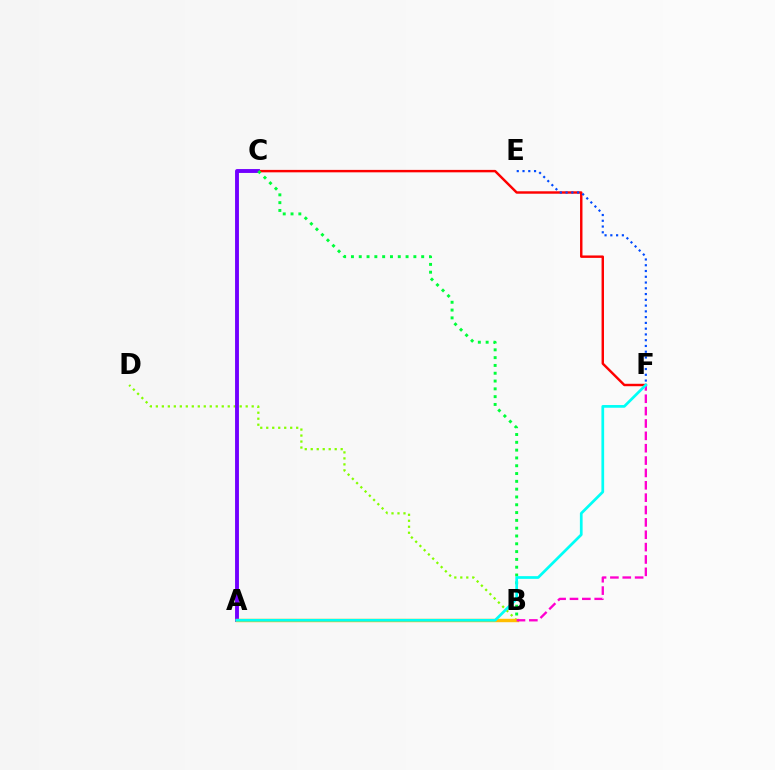{('C', 'F'): [{'color': '#ff0000', 'line_style': 'solid', 'thickness': 1.75}], ('B', 'D'): [{'color': '#84ff00', 'line_style': 'dotted', 'thickness': 1.63}], ('A', 'C'): [{'color': '#7200ff', 'line_style': 'solid', 'thickness': 2.79}], ('E', 'F'): [{'color': '#004bff', 'line_style': 'dotted', 'thickness': 1.57}], ('A', 'B'): [{'color': '#ffbd00', 'line_style': 'solid', 'thickness': 2.46}], ('B', 'F'): [{'color': '#ff00cf', 'line_style': 'dashed', 'thickness': 1.68}], ('B', 'C'): [{'color': '#00ff39', 'line_style': 'dotted', 'thickness': 2.12}], ('A', 'F'): [{'color': '#00fff6', 'line_style': 'solid', 'thickness': 1.96}]}